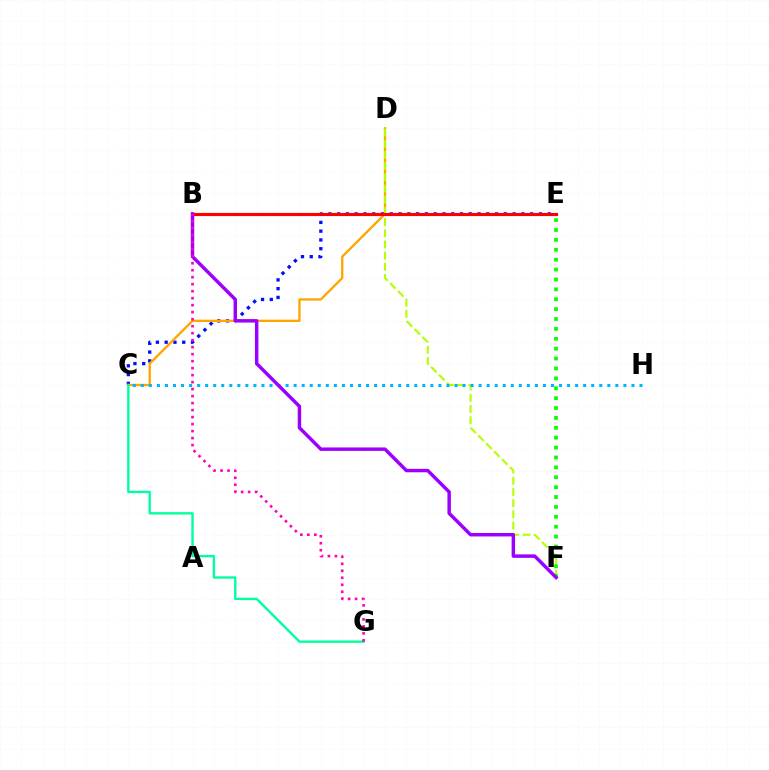{('C', 'E'): [{'color': '#0010ff', 'line_style': 'dotted', 'thickness': 2.38}], ('C', 'D'): [{'color': '#ffa500', 'line_style': 'solid', 'thickness': 1.67}], ('D', 'F'): [{'color': '#b3ff00', 'line_style': 'dashed', 'thickness': 1.52}], ('E', 'F'): [{'color': '#08ff00', 'line_style': 'dotted', 'thickness': 2.69}], ('B', 'E'): [{'color': '#ff0000', 'line_style': 'solid', 'thickness': 2.26}], ('C', 'G'): [{'color': '#00ff9d', 'line_style': 'solid', 'thickness': 1.7}], ('C', 'H'): [{'color': '#00b5ff', 'line_style': 'dotted', 'thickness': 2.19}], ('B', 'F'): [{'color': '#9b00ff', 'line_style': 'solid', 'thickness': 2.49}], ('B', 'G'): [{'color': '#ff00bd', 'line_style': 'dotted', 'thickness': 1.9}]}